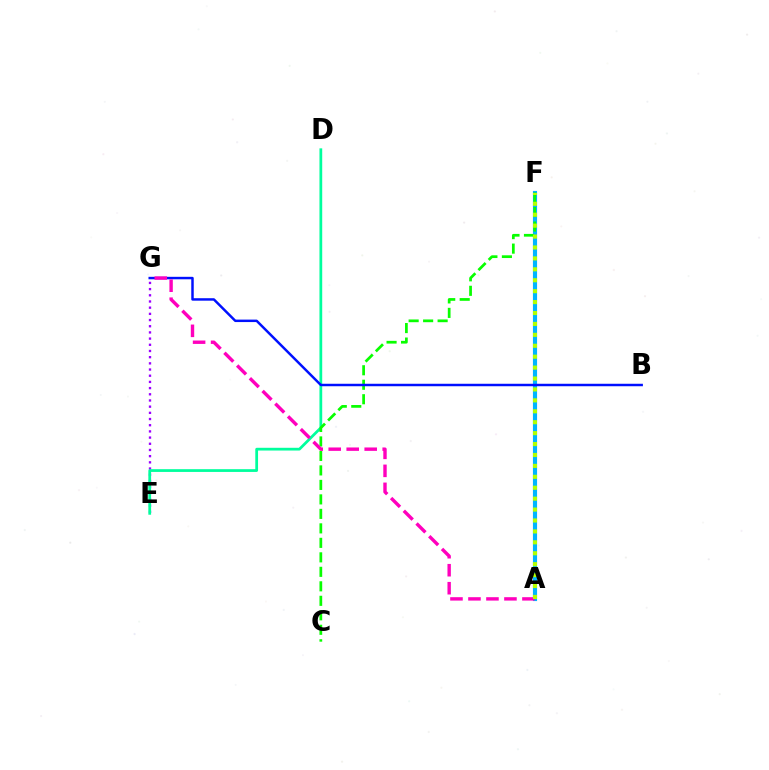{('A', 'F'): [{'color': '#ff0000', 'line_style': 'dotted', 'thickness': 2.79}, {'color': '#ffa500', 'line_style': 'dotted', 'thickness': 1.93}, {'color': '#00b5ff', 'line_style': 'solid', 'thickness': 2.98}, {'color': '#b3ff00', 'line_style': 'dotted', 'thickness': 2.97}], ('E', 'G'): [{'color': '#9b00ff', 'line_style': 'dotted', 'thickness': 1.68}], ('D', 'E'): [{'color': '#00ff9d', 'line_style': 'solid', 'thickness': 1.98}], ('C', 'F'): [{'color': '#08ff00', 'line_style': 'dashed', 'thickness': 1.97}], ('B', 'G'): [{'color': '#0010ff', 'line_style': 'solid', 'thickness': 1.78}], ('A', 'G'): [{'color': '#ff00bd', 'line_style': 'dashed', 'thickness': 2.44}]}